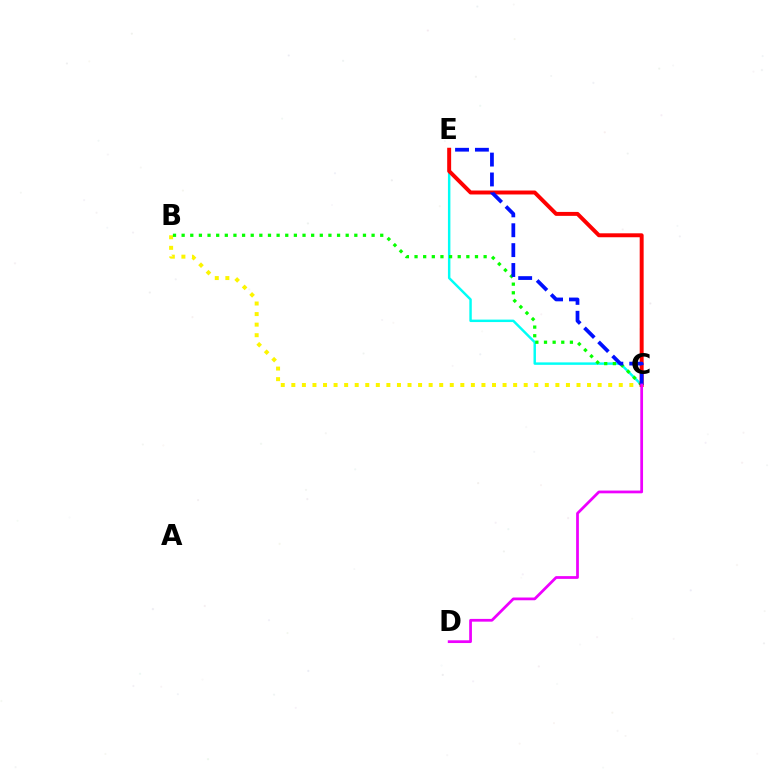{('B', 'C'): [{'color': '#fcf500', 'line_style': 'dotted', 'thickness': 2.87}, {'color': '#08ff00', 'line_style': 'dotted', 'thickness': 2.35}], ('C', 'E'): [{'color': '#00fff6', 'line_style': 'solid', 'thickness': 1.77}, {'color': '#ff0000', 'line_style': 'solid', 'thickness': 2.84}, {'color': '#0010ff', 'line_style': 'dashed', 'thickness': 2.7}], ('C', 'D'): [{'color': '#ee00ff', 'line_style': 'solid', 'thickness': 1.98}]}